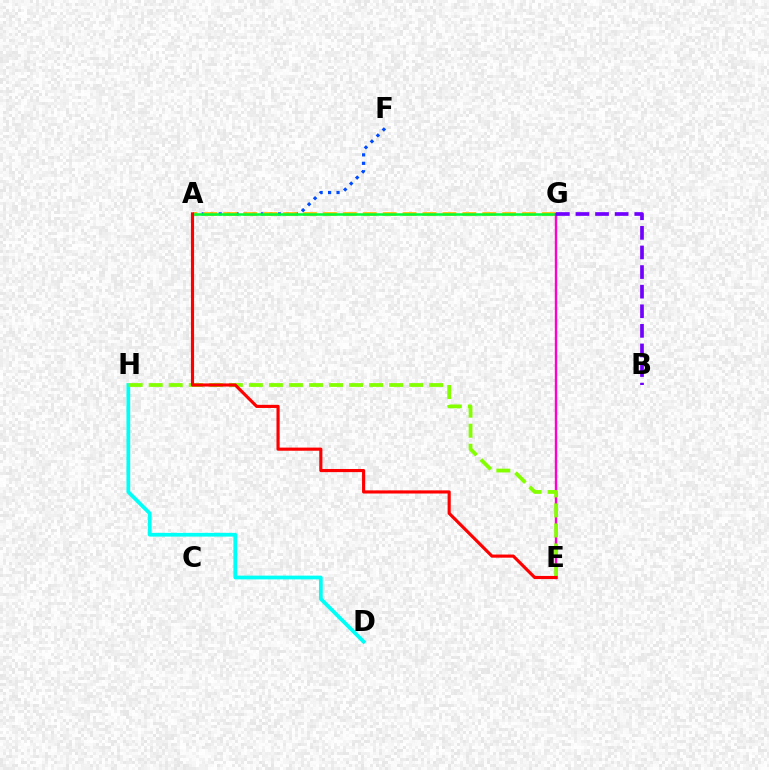{('A', 'F'): [{'color': '#004bff', 'line_style': 'dotted', 'thickness': 2.3}], ('D', 'H'): [{'color': '#00fff6', 'line_style': 'solid', 'thickness': 2.7}], ('A', 'G'): [{'color': '#ffbd00', 'line_style': 'dashed', 'thickness': 2.71}, {'color': '#00ff39', 'line_style': 'solid', 'thickness': 1.83}], ('E', 'G'): [{'color': '#ff00cf', 'line_style': 'solid', 'thickness': 1.73}], ('E', 'H'): [{'color': '#84ff00', 'line_style': 'dashed', 'thickness': 2.72}], ('A', 'E'): [{'color': '#ff0000', 'line_style': 'solid', 'thickness': 2.26}], ('B', 'G'): [{'color': '#7200ff', 'line_style': 'dashed', 'thickness': 2.66}]}